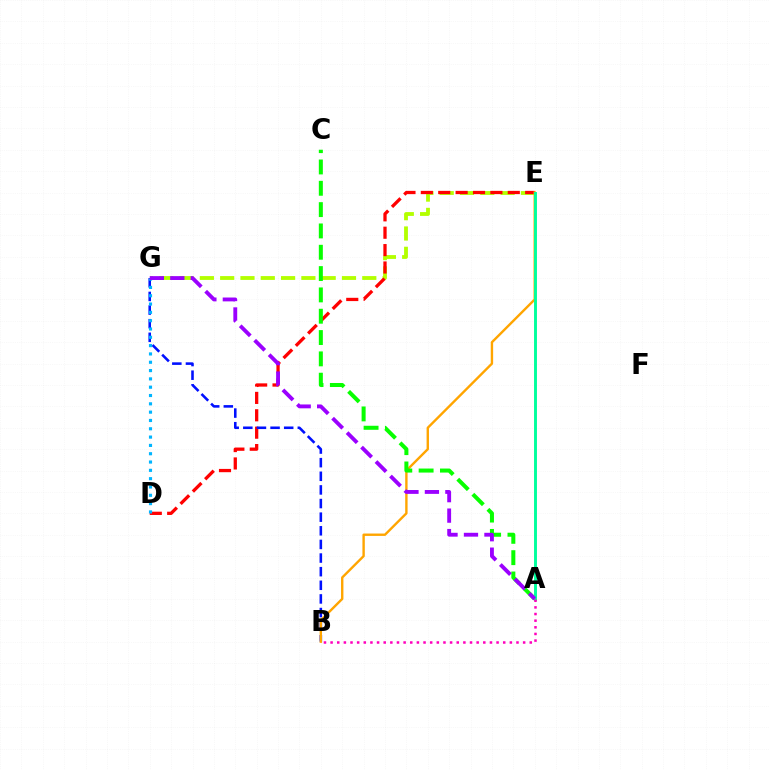{('E', 'G'): [{'color': '#b3ff00', 'line_style': 'dashed', 'thickness': 2.76}], ('D', 'E'): [{'color': '#ff0000', 'line_style': 'dashed', 'thickness': 2.36}], ('B', 'G'): [{'color': '#0010ff', 'line_style': 'dashed', 'thickness': 1.85}], ('D', 'G'): [{'color': '#00b5ff', 'line_style': 'dotted', 'thickness': 2.26}], ('B', 'E'): [{'color': '#ffa500', 'line_style': 'solid', 'thickness': 1.72}], ('A', 'C'): [{'color': '#08ff00', 'line_style': 'dashed', 'thickness': 2.9}], ('A', 'E'): [{'color': '#00ff9d', 'line_style': 'solid', 'thickness': 2.1}], ('A', 'G'): [{'color': '#9b00ff', 'line_style': 'dashed', 'thickness': 2.78}], ('A', 'B'): [{'color': '#ff00bd', 'line_style': 'dotted', 'thickness': 1.8}]}